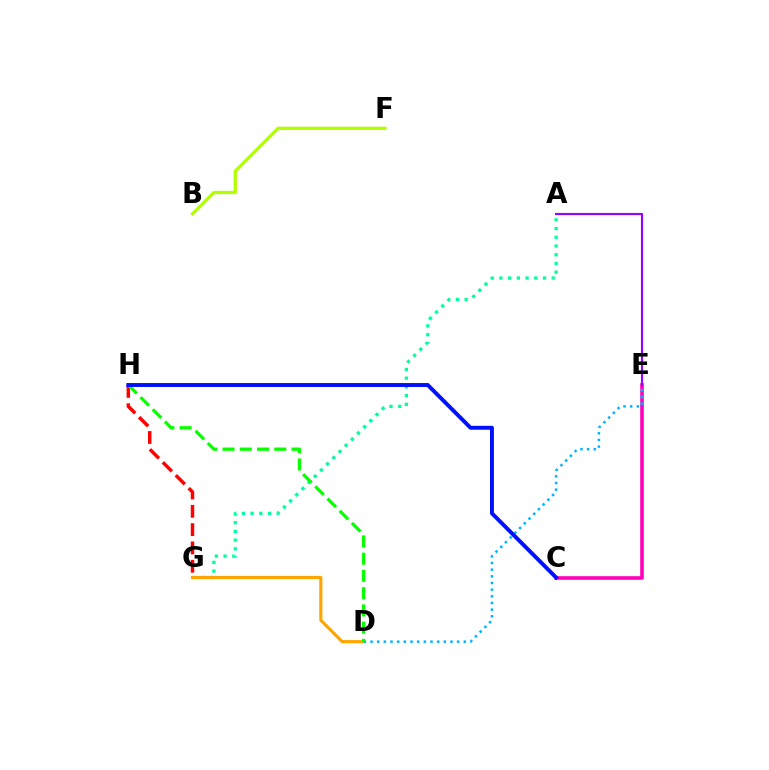{('B', 'F'): [{'color': '#b3ff00', 'line_style': 'solid', 'thickness': 2.36}], ('C', 'E'): [{'color': '#ff00bd', 'line_style': 'solid', 'thickness': 2.6}], ('A', 'G'): [{'color': '#00ff9d', 'line_style': 'dotted', 'thickness': 2.37}], ('A', 'E'): [{'color': '#9b00ff', 'line_style': 'solid', 'thickness': 1.53}], ('D', 'G'): [{'color': '#ffa500', 'line_style': 'solid', 'thickness': 2.27}], ('G', 'H'): [{'color': '#ff0000', 'line_style': 'dashed', 'thickness': 2.49}], ('D', 'E'): [{'color': '#00b5ff', 'line_style': 'dotted', 'thickness': 1.81}], ('D', 'H'): [{'color': '#08ff00', 'line_style': 'dashed', 'thickness': 2.34}], ('C', 'H'): [{'color': '#0010ff', 'line_style': 'solid', 'thickness': 2.83}]}